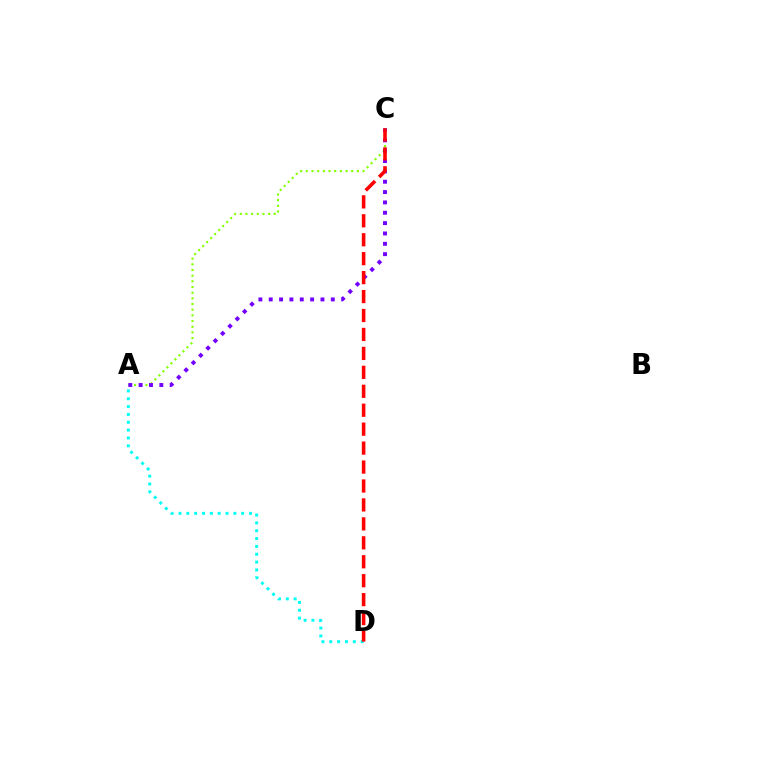{('A', 'C'): [{'color': '#84ff00', 'line_style': 'dotted', 'thickness': 1.54}, {'color': '#7200ff', 'line_style': 'dotted', 'thickness': 2.81}], ('A', 'D'): [{'color': '#00fff6', 'line_style': 'dotted', 'thickness': 2.13}], ('C', 'D'): [{'color': '#ff0000', 'line_style': 'dashed', 'thickness': 2.57}]}